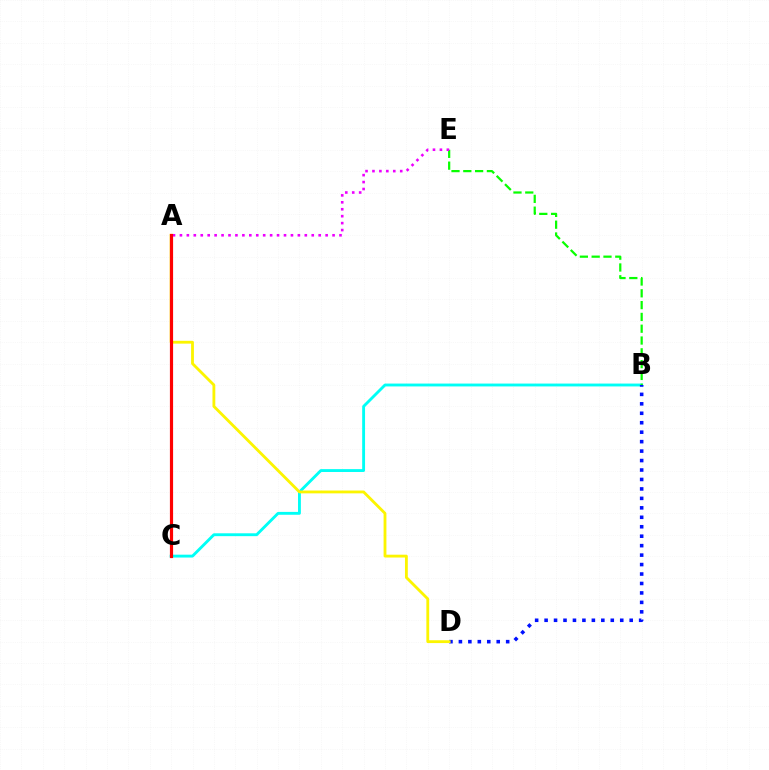{('B', 'C'): [{'color': '#00fff6', 'line_style': 'solid', 'thickness': 2.06}], ('B', 'D'): [{'color': '#0010ff', 'line_style': 'dotted', 'thickness': 2.57}], ('B', 'E'): [{'color': '#08ff00', 'line_style': 'dashed', 'thickness': 1.6}], ('A', 'E'): [{'color': '#ee00ff', 'line_style': 'dotted', 'thickness': 1.88}], ('A', 'D'): [{'color': '#fcf500', 'line_style': 'solid', 'thickness': 2.03}], ('A', 'C'): [{'color': '#ff0000', 'line_style': 'solid', 'thickness': 2.29}]}